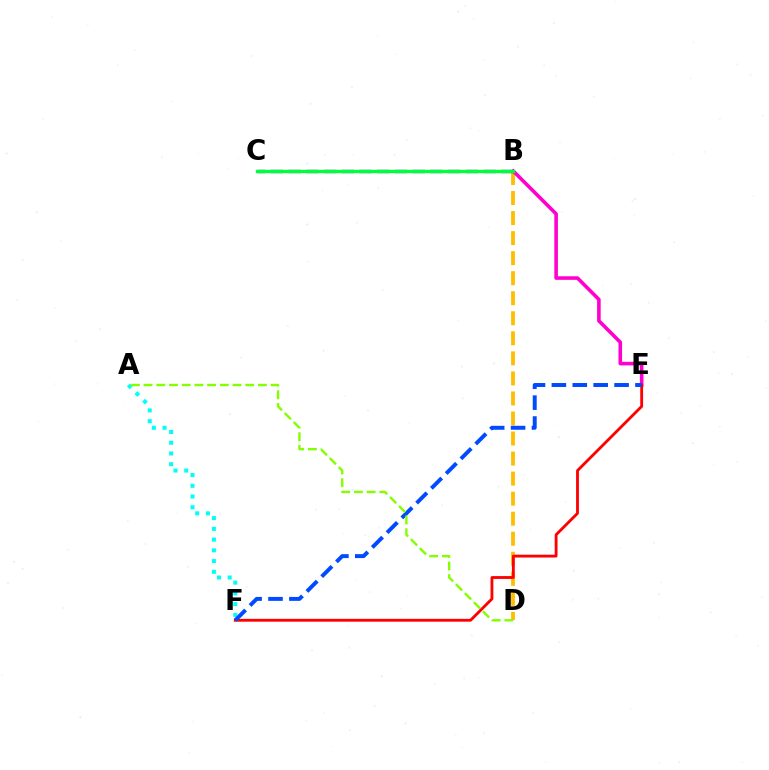{('B', 'D'): [{'color': '#ffbd00', 'line_style': 'dashed', 'thickness': 2.72}], ('B', 'E'): [{'color': '#ff00cf', 'line_style': 'solid', 'thickness': 2.58}], ('E', 'F'): [{'color': '#ff0000', 'line_style': 'solid', 'thickness': 2.04}, {'color': '#004bff', 'line_style': 'dashed', 'thickness': 2.84}], ('B', 'C'): [{'color': '#7200ff', 'line_style': 'dashed', 'thickness': 2.41}, {'color': '#00ff39', 'line_style': 'solid', 'thickness': 2.43}], ('A', 'F'): [{'color': '#00fff6', 'line_style': 'dotted', 'thickness': 2.92}], ('A', 'D'): [{'color': '#84ff00', 'line_style': 'dashed', 'thickness': 1.73}]}